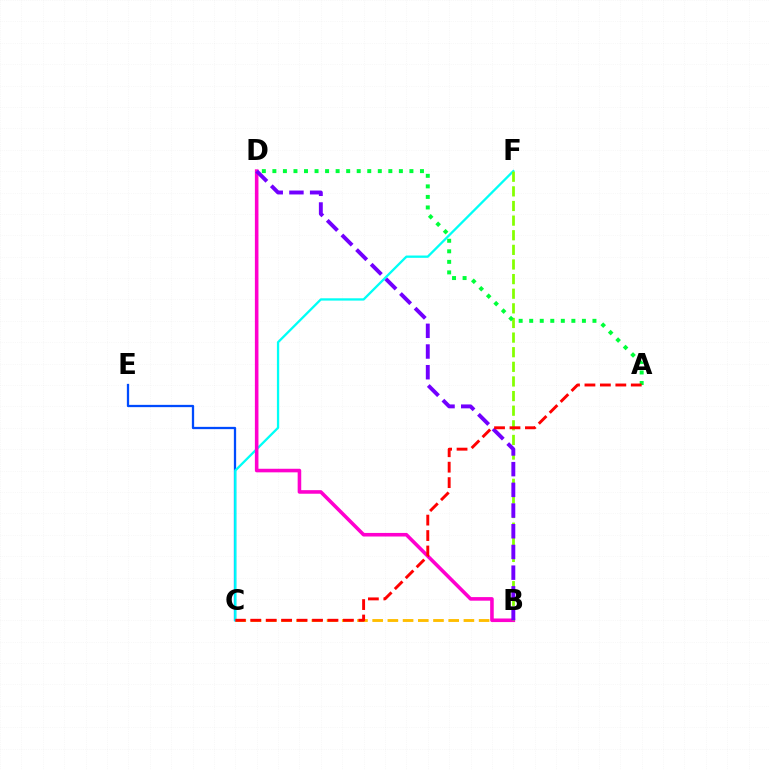{('B', 'C'): [{'color': '#ffbd00', 'line_style': 'dashed', 'thickness': 2.07}], ('C', 'E'): [{'color': '#004bff', 'line_style': 'solid', 'thickness': 1.64}], ('C', 'F'): [{'color': '#00fff6', 'line_style': 'solid', 'thickness': 1.65}], ('B', 'D'): [{'color': '#ff00cf', 'line_style': 'solid', 'thickness': 2.58}, {'color': '#7200ff', 'line_style': 'dashed', 'thickness': 2.81}], ('B', 'F'): [{'color': '#84ff00', 'line_style': 'dashed', 'thickness': 1.99}], ('A', 'D'): [{'color': '#00ff39', 'line_style': 'dotted', 'thickness': 2.86}], ('A', 'C'): [{'color': '#ff0000', 'line_style': 'dashed', 'thickness': 2.1}]}